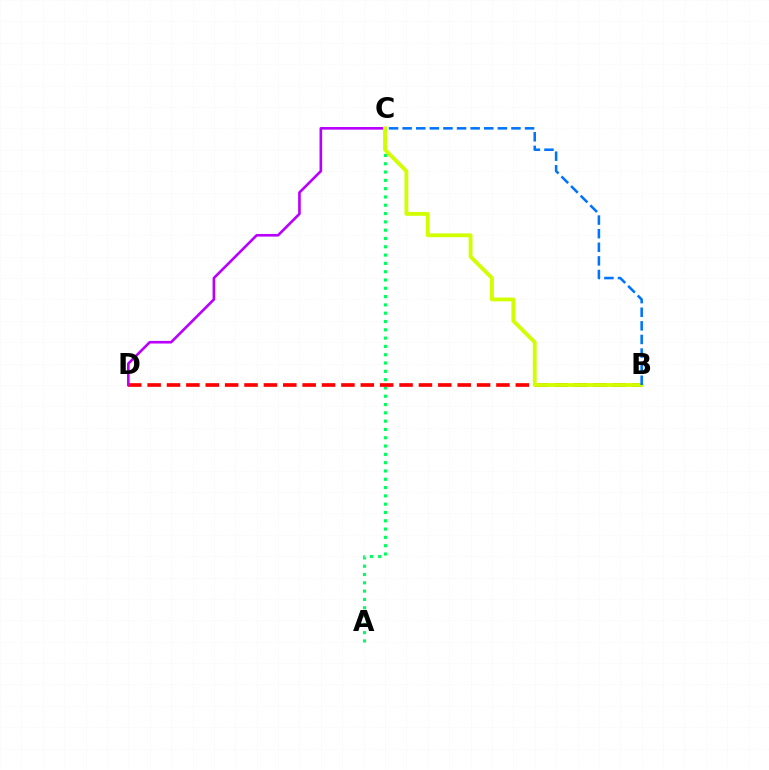{('A', 'C'): [{'color': '#00ff5c', 'line_style': 'dotted', 'thickness': 2.26}], ('B', 'D'): [{'color': '#ff0000', 'line_style': 'dashed', 'thickness': 2.63}], ('C', 'D'): [{'color': '#b900ff', 'line_style': 'solid', 'thickness': 1.9}], ('B', 'C'): [{'color': '#d1ff00', 'line_style': 'solid', 'thickness': 2.75}, {'color': '#0074ff', 'line_style': 'dashed', 'thickness': 1.85}]}